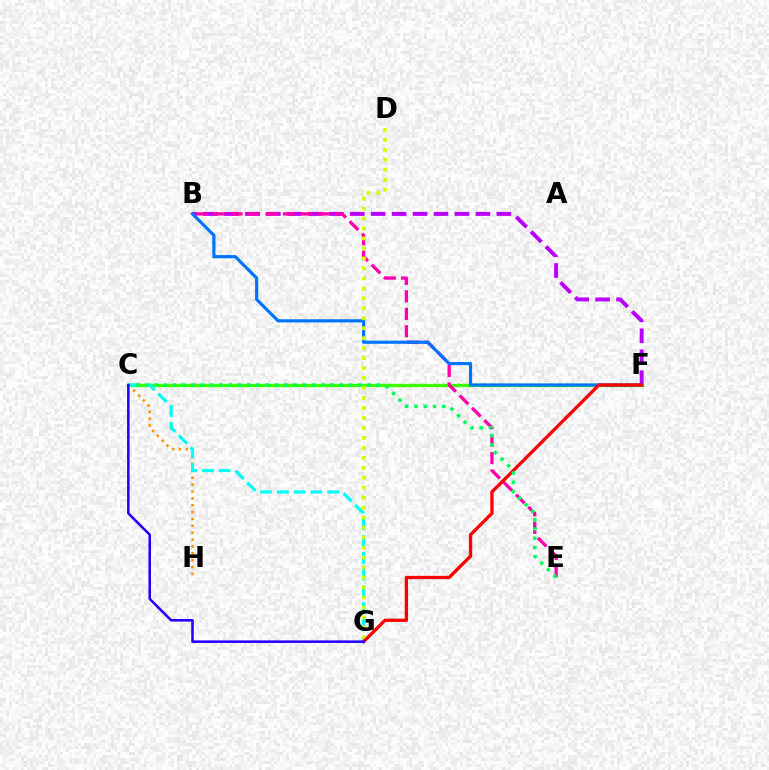{('B', 'F'): [{'color': '#b900ff', 'line_style': 'dashed', 'thickness': 2.85}, {'color': '#0074ff', 'line_style': 'solid', 'thickness': 2.28}], ('C', 'F'): [{'color': '#3dff00', 'line_style': 'solid', 'thickness': 2.4}], ('C', 'H'): [{'color': '#ff9400', 'line_style': 'dotted', 'thickness': 1.87}], ('C', 'G'): [{'color': '#00fff6', 'line_style': 'dashed', 'thickness': 2.28}, {'color': '#2500ff', 'line_style': 'solid', 'thickness': 1.83}], ('B', 'E'): [{'color': '#ff00ac', 'line_style': 'dashed', 'thickness': 2.37}], ('D', 'G'): [{'color': '#d1ff00', 'line_style': 'dotted', 'thickness': 2.71}], ('F', 'G'): [{'color': '#ff0000', 'line_style': 'solid', 'thickness': 2.38}], ('C', 'E'): [{'color': '#00ff5c', 'line_style': 'dotted', 'thickness': 2.52}]}